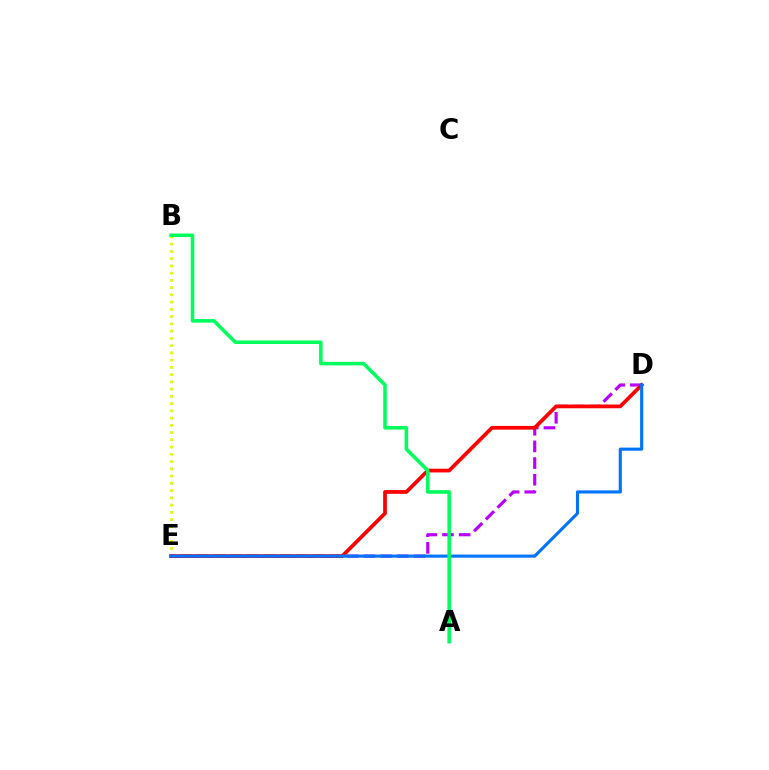{('D', 'E'): [{'color': '#b900ff', 'line_style': 'dashed', 'thickness': 2.26}, {'color': '#ff0000', 'line_style': 'solid', 'thickness': 2.69}, {'color': '#0074ff', 'line_style': 'solid', 'thickness': 2.24}], ('B', 'E'): [{'color': '#d1ff00', 'line_style': 'dotted', 'thickness': 1.97}], ('A', 'B'): [{'color': '#00ff5c', 'line_style': 'solid', 'thickness': 2.56}]}